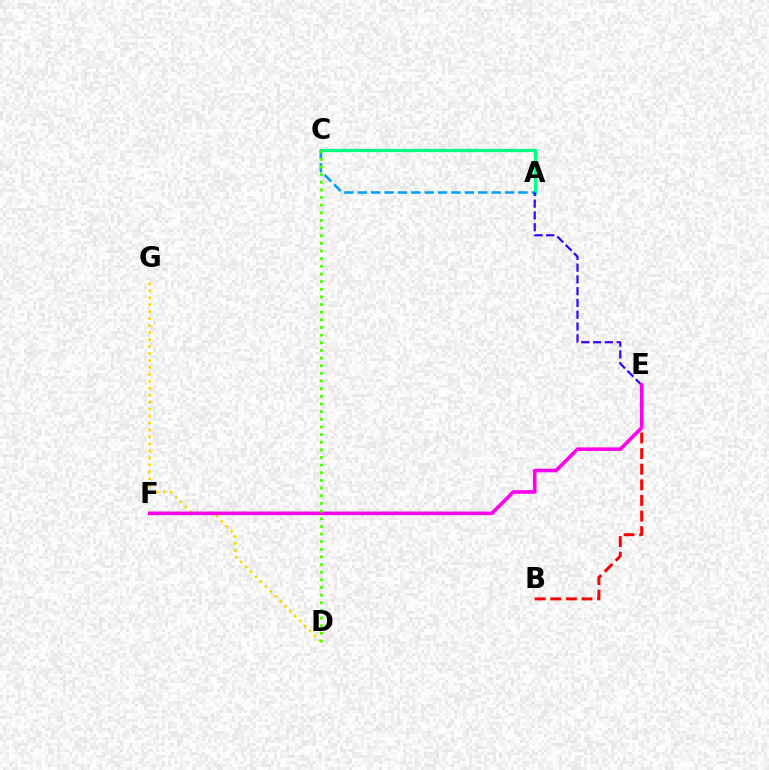{('A', 'C'): [{'color': '#00ff86', 'line_style': 'solid', 'thickness': 2.34}, {'color': '#009eff', 'line_style': 'dashed', 'thickness': 1.82}], ('A', 'E'): [{'color': '#3700ff', 'line_style': 'dashed', 'thickness': 1.6}], ('B', 'E'): [{'color': '#ff0000', 'line_style': 'dashed', 'thickness': 2.12}], ('D', 'G'): [{'color': '#ffd500', 'line_style': 'dotted', 'thickness': 1.89}], ('E', 'F'): [{'color': '#ff00ed', 'line_style': 'solid', 'thickness': 2.6}], ('C', 'D'): [{'color': '#4fff00', 'line_style': 'dotted', 'thickness': 2.08}]}